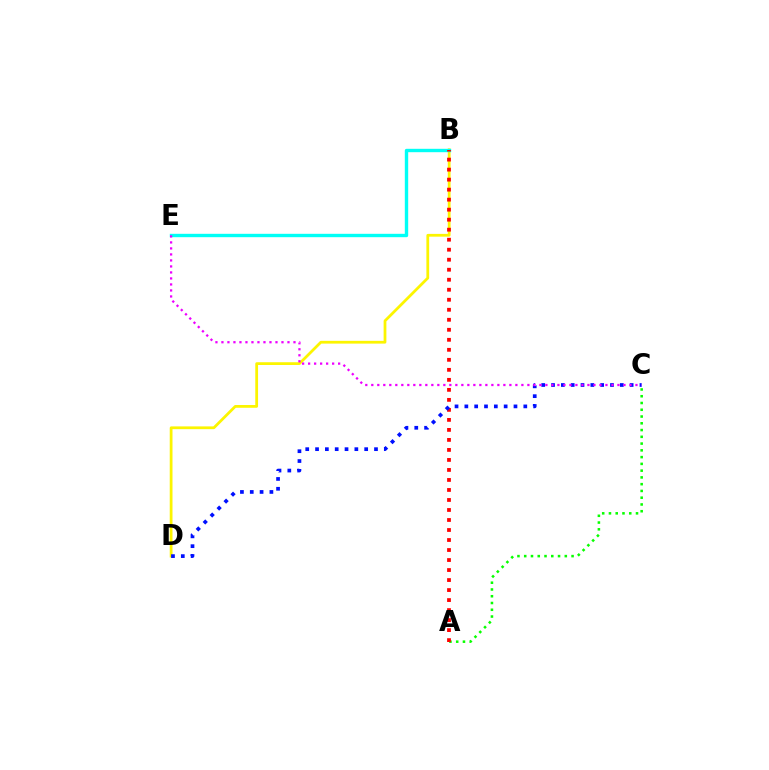{('A', 'C'): [{'color': '#08ff00', 'line_style': 'dotted', 'thickness': 1.84}], ('B', 'D'): [{'color': '#fcf500', 'line_style': 'solid', 'thickness': 1.99}], ('B', 'E'): [{'color': '#00fff6', 'line_style': 'solid', 'thickness': 2.44}], ('A', 'B'): [{'color': '#ff0000', 'line_style': 'dotted', 'thickness': 2.72}], ('C', 'D'): [{'color': '#0010ff', 'line_style': 'dotted', 'thickness': 2.67}], ('C', 'E'): [{'color': '#ee00ff', 'line_style': 'dotted', 'thickness': 1.63}]}